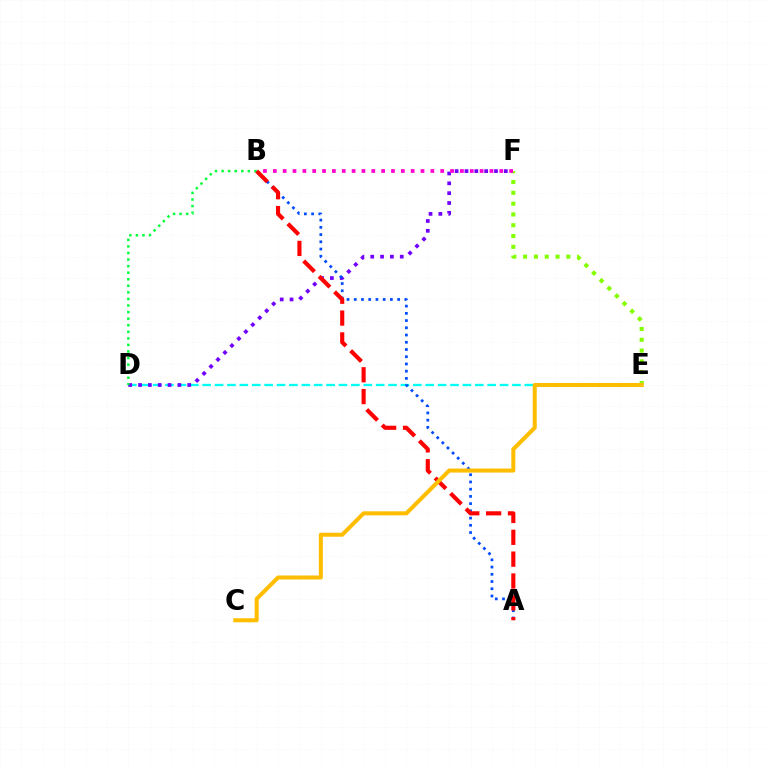{('E', 'F'): [{'color': '#84ff00', 'line_style': 'dotted', 'thickness': 2.94}], ('D', 'E'): [{'color': '#00fff6', 'line_style': 'dashed', 'thickness': 1.68}], ('D', 'F'): [{'color': '#7200ff', 'line_style': 'dotted', 'thickness': 2.67}], ('A', 'B'): [{'color': '#004bff', 'line_style': 'dotted', 'thickness': 1.96}, {'color': '#ff0000', 'line_style': 'dashed', 'thickness': 2.97}], ('B', 'D'): [{'color': '#00ff39', 'line_style': 'dotted', 'thickness': 1.78}], ('C', 'E'): [{'color': '#ffbd00', 'line_style': 'solid', 'thickness': 2.9}], ('B', 'F'): [{'color': '#ff00cf', 'line_style': 'dotted', 'thickness': 2.68}]}